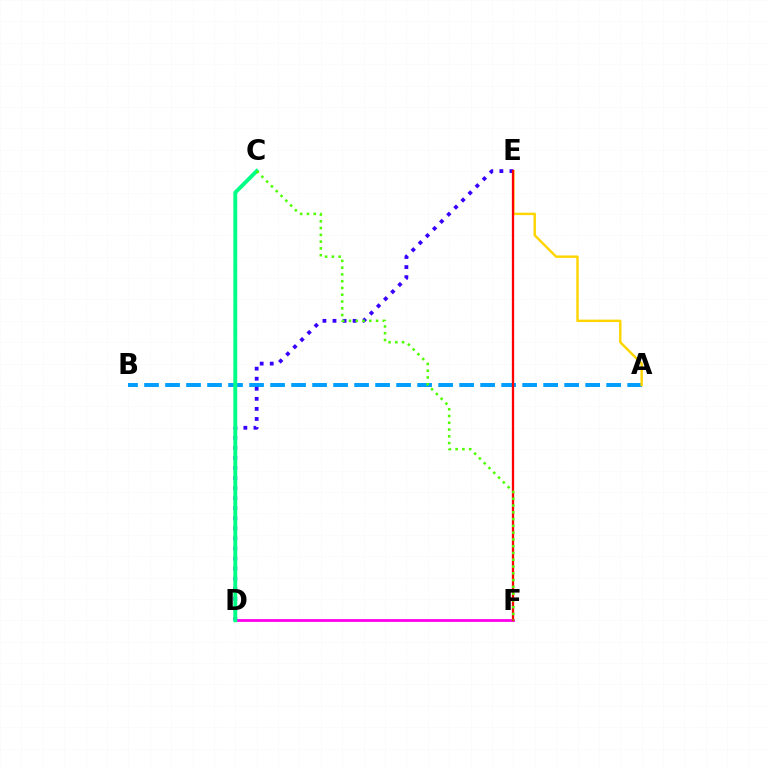{('A', 'B'): [{'color': '#009eff', 'line_style': 'dashed', 'thickness': 2.85}], ('A', 'E'): [{'color': '#ffd500', 'line_style': 'solid', 'thickness': 1.75}], ('D', 'E'): [{'color': '#3700ff', 'line_style': 'dotted', 'thickness': 2.73}], ('D', 'F'): [{'color': '#ff00ed', 'line_style': 'solid', 'thickness': 2.02}], ('C', 'D'): [{'color': '#00ff86', 'line_style': 'solid', 'thickness': 2.8}], ('E', 'F'): [{'color': '#ff0000', 'line_style': 'solid', 'thickness': 1.66}], ('C', 'F'): [{'color': '#4fff00', 'line_style': 'dotted', 'thickness': 1.84}]}